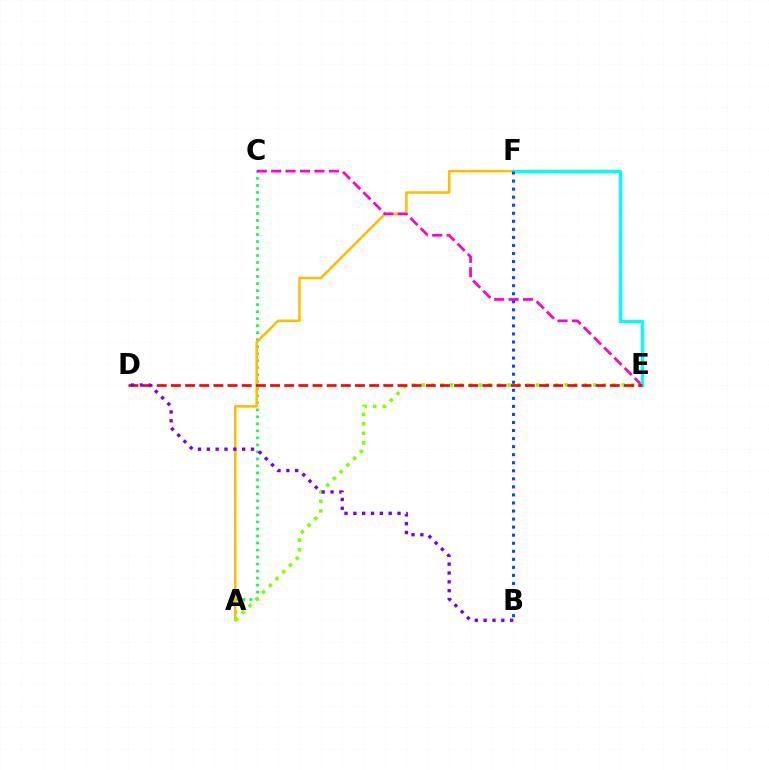{('A', 'C'): [{'color': '#00ff39', 'line_style': 'dotted', 'thickness': 1.91}], ('A', 'F'): [{'color': '#ffbd00', 'line_style': 'solid', 'thickness': 1.82}], ('C', 'E'): [{'color': '#ff00cf', 'line_style': 'dashed', 'thickness': 1.96}], ('A', 'E'): [{'color': '#84ff00', 'line_style': 'dotted', 'thickness': 2.59}], ('E', 'F'): [{'color': '#00fff6', 'line_style': 'solid', 'thickness': 2.42}], ('D', 'E'): [{'color': '#ff0000', 'line_style': 'dashed', 'thickness': 1.92}], ('B', 'F'): [{'color': '#004bff', 'line_style': 'dotted', 'thickness': 2.19}], ('B', 'D'): [{'color': '#7200ff', 'line_style': 'dotted', 'thickness': 2.4}]}